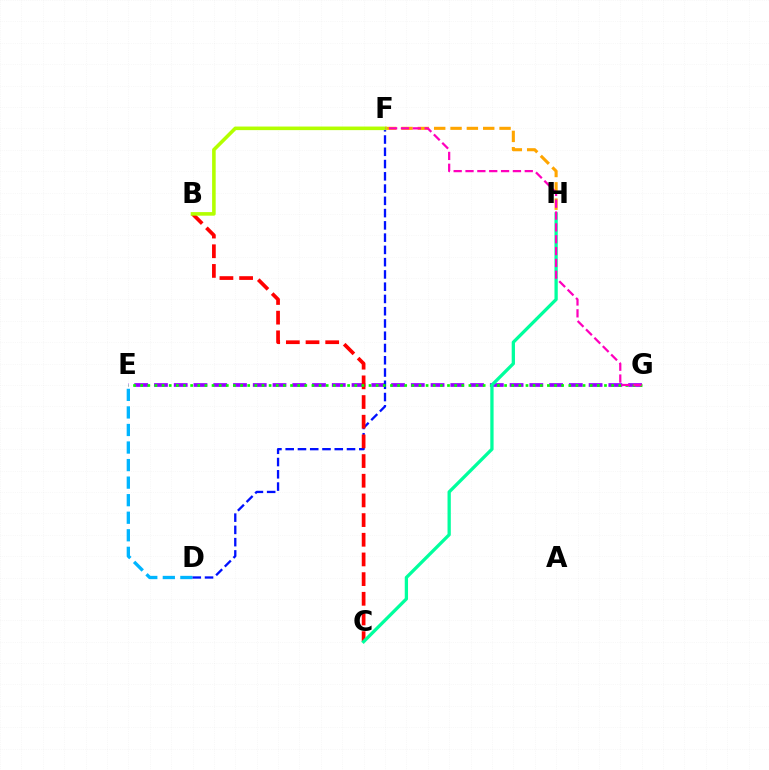{('D', 'E'): [{'color': '#00b5ff', 'line_style': 'dashed', 'thickness': 2.38}], ('E', 'G'): [{'color': '#9b00ff', 'line_style': 'dashed', 'thickness': 2.68}, {'color': '#08ff00', 'line_style': 'dotted', 'thickness': 1.94}], ('D', 'F'): [{'color': '#0010ff', 'line_style': 'dashed', 'thickness': 1.67}], ('B', 'C'): [{'color': '#ff0000', 'line_style': 'dashed', 'thickness': 2.67}], ('C', 'H'): [{'color': '#00ff9d', 'line_style': 'solid', 'thickness': 2.37}], ('F', 'H'): [{'color': '#ffa500', 'line_style': 'dashed', 'thickness': 2.22}], ('B', 'F'): [{'color': '#b3ff00', 'line_style': 'solid', 'thickness': 2.58}], ('F', 'G'): [{'color': '#ff00bd', 'line_style': 'dashed', 'thickness': 1.61}]}